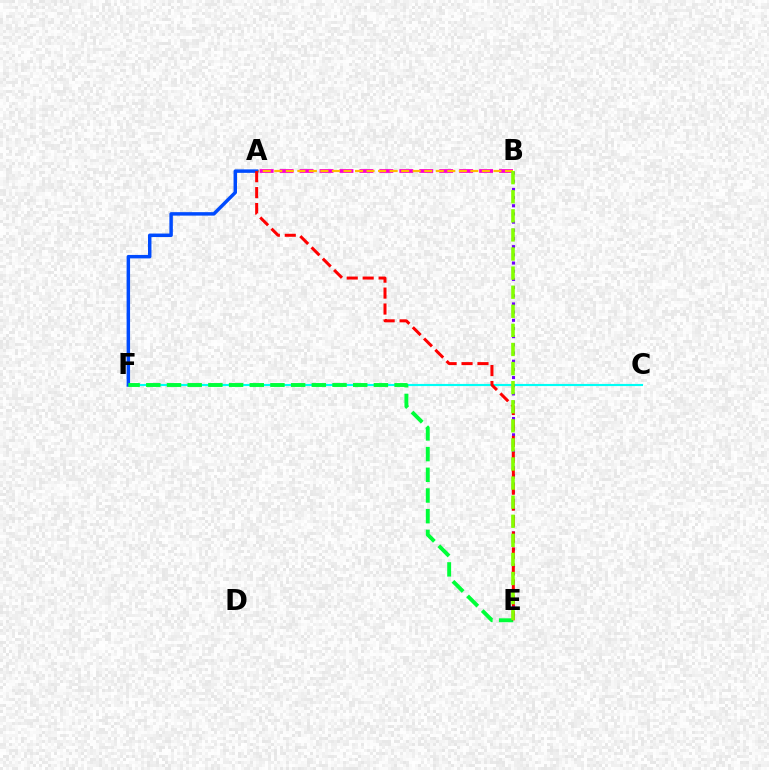{('A', 'B'): [{'color': '#ff00cf', 'line_style': 'dashed', 'thickness': 2.71}, {'color': '#ffbd00', 'line_style': 'dashed', 'thickness': 1.57}], ('C', 'F'): [{'color': '#00fff6', 'line_style': 'solid', 'thickness': 1.54}], ('A', 'F'): [{'color': '#004bff', 'line_style': 'solid', 'thickness': 2.49}], ('B', 'E'): [{'color': '#7200ff', 'line_style': 'dotted', 'thickness': 2.22}, {'color': '#84ff00', 'line_style': 'dashed', 'thickness': 2.59}], ('E', 'F'): [{'color': '#00ff39', 'line_style': 'dashed', 'thickness': 2.81}], ('A', 'E'): [{'color': '#ff0000', 'line_style': 'dashed', 'thickness': 2.16}]}